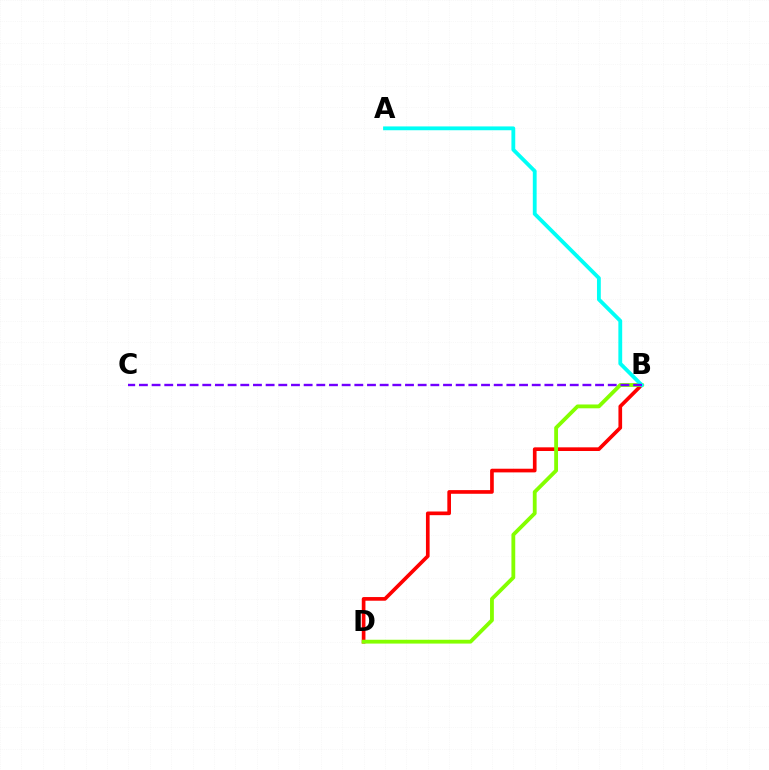{('B', 'D'): [{'color': '#ff0000', 'line_style': 'solid', 'thickness': 2.64}, {'color': '#84ff00', 'line_style': 'solid', 'thickness': 2.75}], ('A', 'B'): [{'color': '#00fff6', 'line_style': 'solid', 'thickness': 2.75}], ('B', 'C'): [{'color': '#7200ff', 'line_style': 'dashed', 'thickness': 1.72}]}